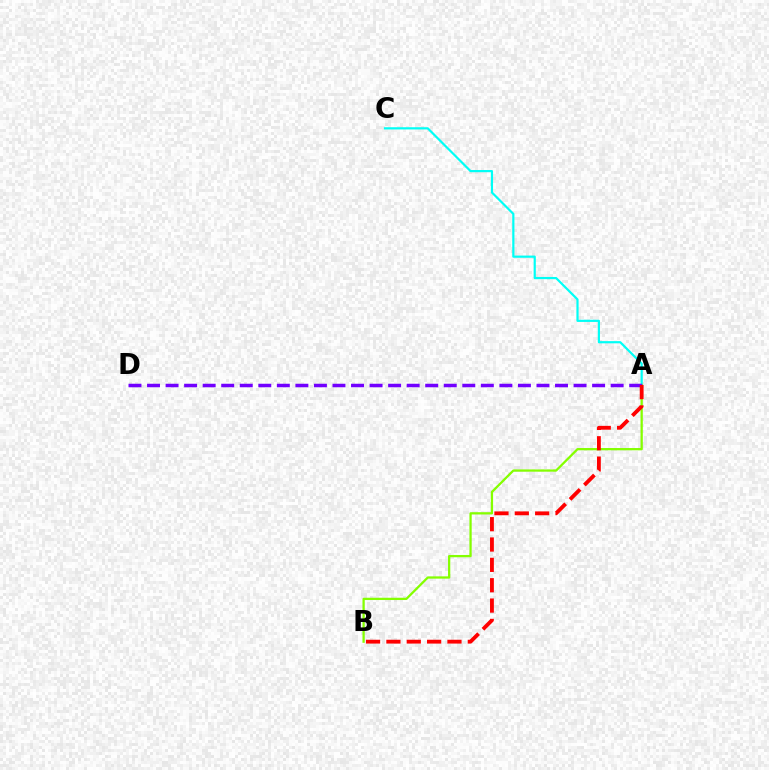{('A', 'C'): [{'color': '#00fff6', 'line_style': 'solid', 'thickness': 1.58}], ('A', 'B'): [{'color': '#84ff00', 'line_style': 'solid', 'thickness': 1.64}, {'color': '#ff0000', 'line_style': 'dashed', 'thickness': 2.76}], ('A', 'D'): [{'color': '#7200ff', 'line_style': 'dashed', 'thickness': 2.52}]}